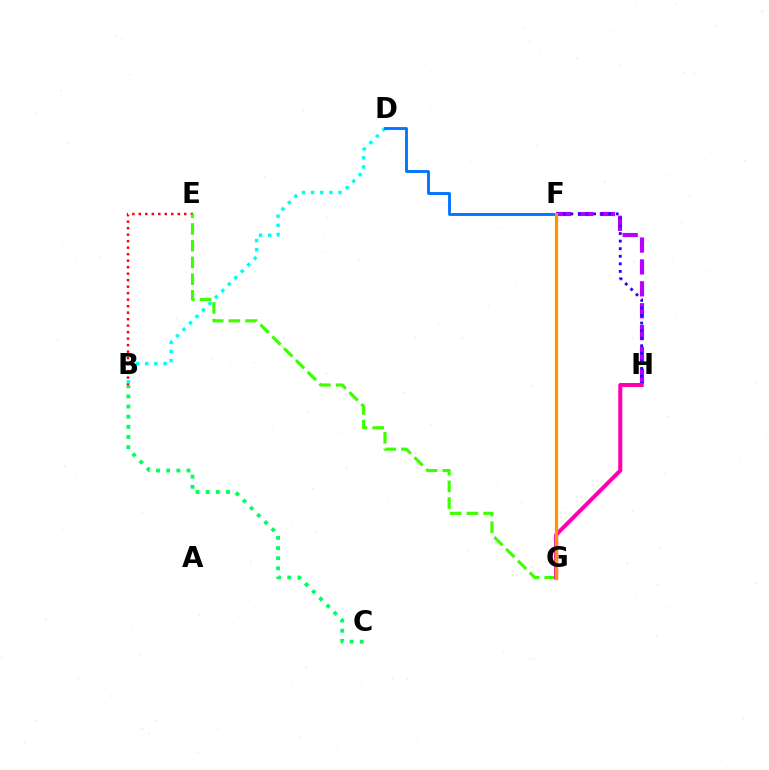{('B', 'E'): [{'color': '#ff0000', 'line_style': 'dotted', 'thickness': 1.76}], ('B', 'D'): [{'color': '#00fff6', 'line_style': 'dotted', 'thickness': 2.49}], ('E', 'G'): [{'color': '#3dff00', 'line_style': 'dashed', 'thickness': 2.27}], ('F', 'H'): [{'color': '#b900ff', 'line_style': 'dashed', 'thickness': 2.97}, {'color': '#2500ff', 'line_style': 'dotted', 'thickness': 2.06}], ('F', 'G'): [{'color': '#d1ff00', 'line_style': 'solid', 'thickness': 1.83}, {'color': '#ff9400', 'line_style': 'solid', 'thickness': 2.32}], ('B', 'C'): [{'color': '#00ff5c', 'line_style': 'dotted', 'thickness': 2.76}], ('D', 'F'): [{'color': '#0074ff', 'line_style': 'solid', 'thickness': 2.05}], ('G', 'H'): [{'color': '#ff00ac', 'line_style': 'solid', 'thickness': 2.9}]}